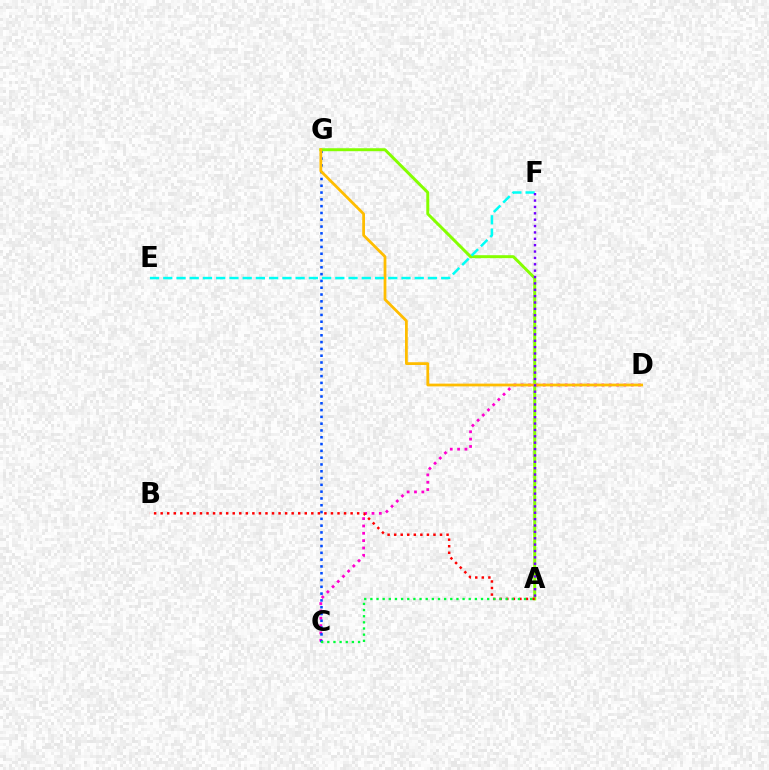{('C', 'D'): [{'color': '#ff00cf', 'line_style': 'dotted', 'thickness': 1.99}], ('C', 'G'): [{'color': '#004bff', 'line_style': 'dotted', 'thickness': 1.85}], ('A', 'G'): [{'color': '#84ff00', 'line_style': 'solid', 'thickness': 2.13}], ('D', 'G'): [{'color': '#ffbd00', 'line_style': 'solid', 'thickness': 1.99}], ('A', 'B'): [{'color': '#ff0000', 'line_style': 'dotted', 'thickness': 1.78}], ('A', 'C'): [{'color': '#00ff39', 'line_style': 'dotted', 'thickness': 1.67}], ('E', 'F'): [{'color': '#00fff6', 'line_style': 'dashed', 'thickness': 1.8}], ('A', 'F'): [{'color': '#7200ff', 'line_style': 'dotted', 'thickness': 1.73}]}